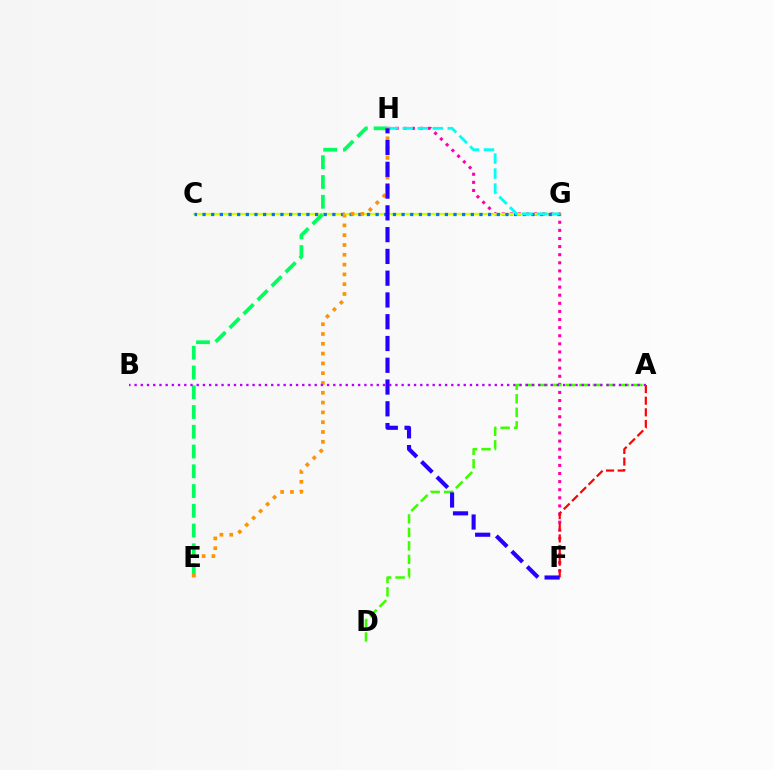{('F', 'H'): [{'color': '#ff00ac', 'line_style': 'dotted', 'thickness': 2.2}, {'color': '#2500ff', 'line_style': 'dashed', 'thickness': 2.96}], ('A', 'D'): [{'color': '#3dff00', 'line_style': 'dashed', 'thickness': 1.83}], ('C', 'G'): [{'color': '#d1ff00', 'line_style': 'solid', 'thickness': 1.61}, {'color': '#0074ff', 'line_style': 'dotted', 'thickness': 2.35}], ('A', 'F'): [{'color': '#ff0000', 'line_style': 'dashed', 'thickness': 1.58}], ('G', 'H'): [{'color': '#00fff6', 'line_style': 'dashed', 'thickness': 2.04}], ('E', 'H'): [{'color': '#00ff5c', 'line_style': 'dashed', 'thickness': 2.68}, {'color': '#ff9400', 'line_style': 'dotted', 'thickness': 2.66}], ('A', 'B'): [{'color': '#b900ff', 'line_style': 'dotted', 'thickness': 1.69}]}